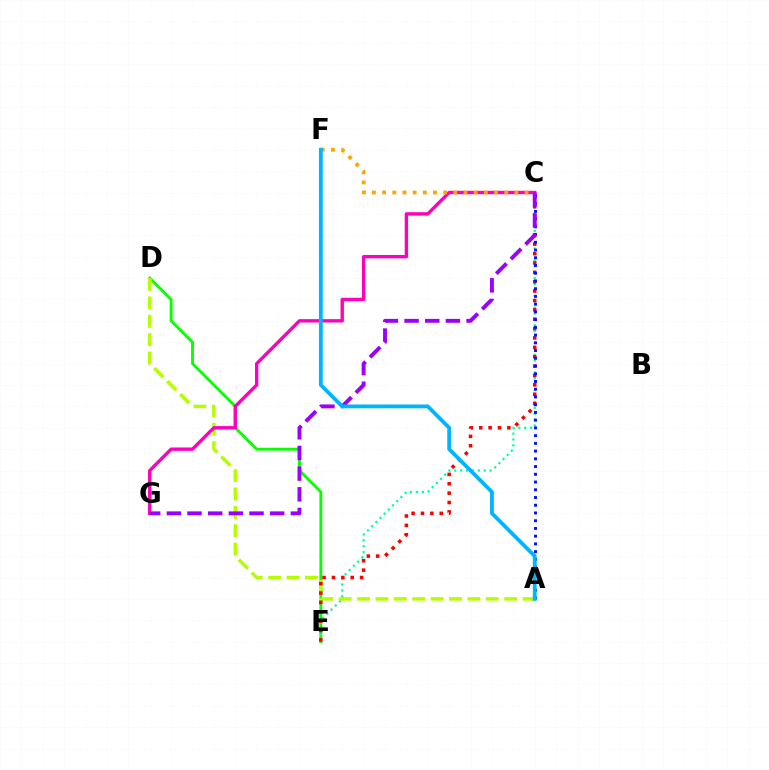{('D', 'E'): [{'color': '#08ff00', 'line_style': 'solid', 'thickness': 2.06}], ('C', 'E'): [{'color': '#00ff9d', 'line_style': 'dotted', 'thickness': 1.6}, {'color': '#ff0000', 'line_style': 'dotted', 'thickness': 2.55}], ('A', 'D'): [{'color': '#b3ff00', 'line_style': 'dashed', 'thickness': 2.5}], ('C', 'G'): [{'color': '#ff00bd', 'line_style': 'solid', 'thickness': 2.43}, {'color': '#9b00ff', 'line_style': 'dashed', 'thickness': 2.81}], ('C', 'F'): [{'color': '#ffa500', 'line_style': 'dotted', 'thickness': 2.77}], ('A', 'C'): [{'color': '#0010ff', 'line_style': 'dotted', 'thickness': 2.1}], ('A', 'F'): [{'color': '#00b5ff', 'line_style': 'solid', 'thickness': 2.75}]}